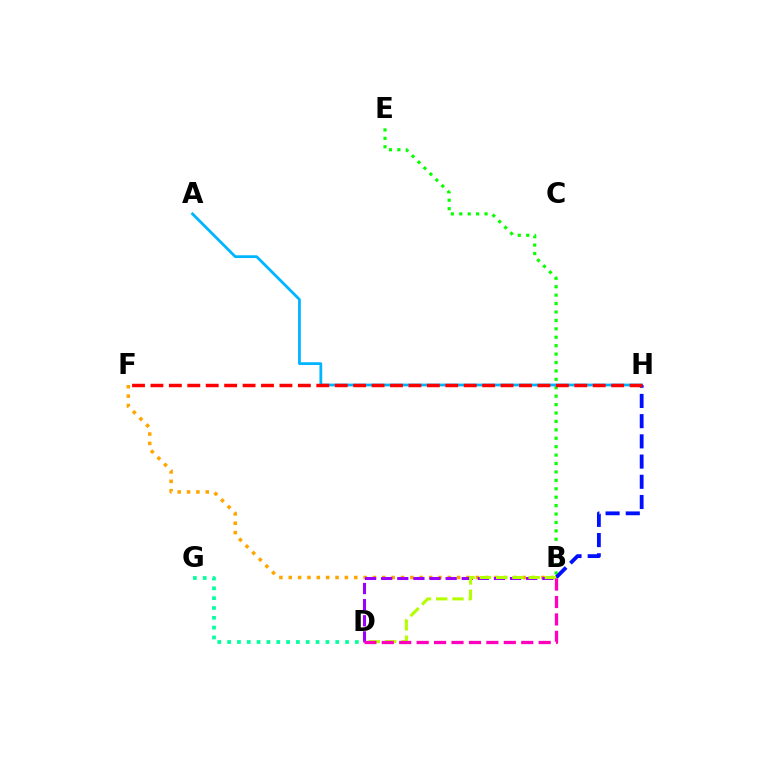{('B', 'E'): [{'color': '#08ff00', 'line_style': 'dotted', 'thickness': 2.29}], ('B', 'F'): [{'color': '#ffa500', 'line_style': 'dotted', 'thickness': 2.54}], ('B', 'D'): [{'color': '#9b00ff', 'line_style': 'dashed', 'thickness': 2.19}, {'color': '#b3ff00', 'line_style': 'dashed', 'thickness': 2.21}, {'color': '#ff00bd', 'line_style': 'dashed', 'thickness': 2.37}], ('A', 'H'): [{'color': '#00b5ff', 'line_style': 'solid', 'thickness': 1.99}], ('D', 'G'): [{'color': '#00ff9d', 'line_style': 'dotted', 'thickness': 2.67}], ('B', 'H'): [{'color': '#0010ff', 'line_style': 'dashed', 'thickness': 2.75}], ('F', 'H'): [{'color': '#ff0000', 'line_style': 'dashed', 'thickness': 2.5}]}